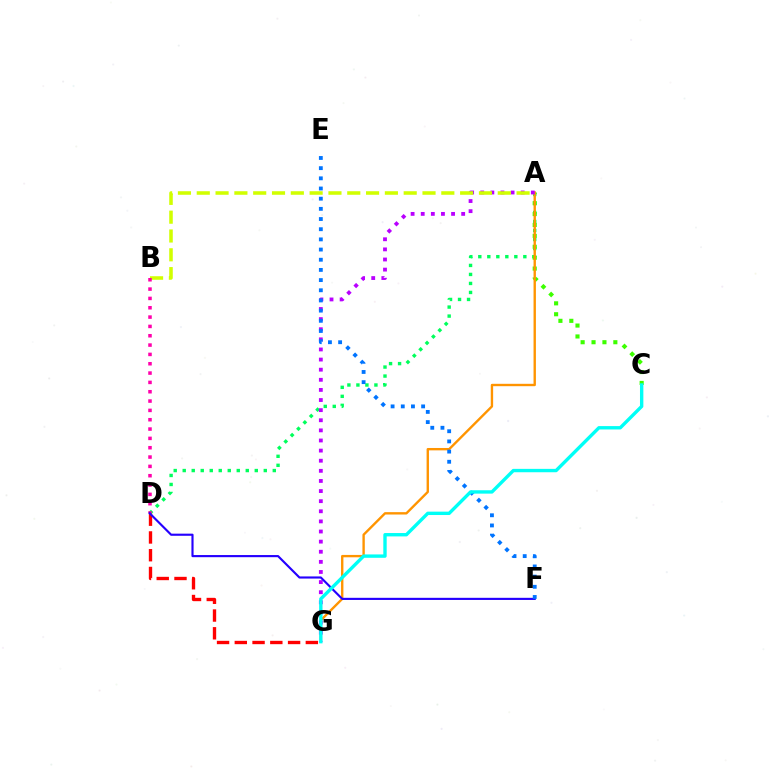{('A', 'D'): [{'color': '#00ff5c', 'line_style': 'dotted', 'thickness': 2.45}], ('A', 'C'): [{'color': '#3dff00', 'line_style': 'dotted', 'thickness': 2.96}], ('A', 'G'): [{'color': '#ff9400', 'line_style': 'solid', 'thickness': 1.71}, {'color': '#b900ff', 'line_style': 'dotted', 'thickness': 2.75}], ('A', 'B'): [{'color': '#d1ff00', 'line_style': 'dashed', 'thickness': 2.56}], ('B', 'D'): [{'color': '#ff00ac', 'line_style': 'dotted', 'thickness': 2.54}], ('D', 'G'): [{'color': '#ff0000', 'line_style': 'dashed', 'thickness': 2.41}], ('D', 'F'): [{'color': '#2500ff', 'line_style': 'solid', 'thickness': 1.54}], ('E', 'F'): [{'color': '#0074ff', 'line_style': 'dotted', 'thickness': 2.76}], ('C', 'G'): [{'color': '#00fff6', 'line_style': 'solid', 'thickness': 2.43}]}